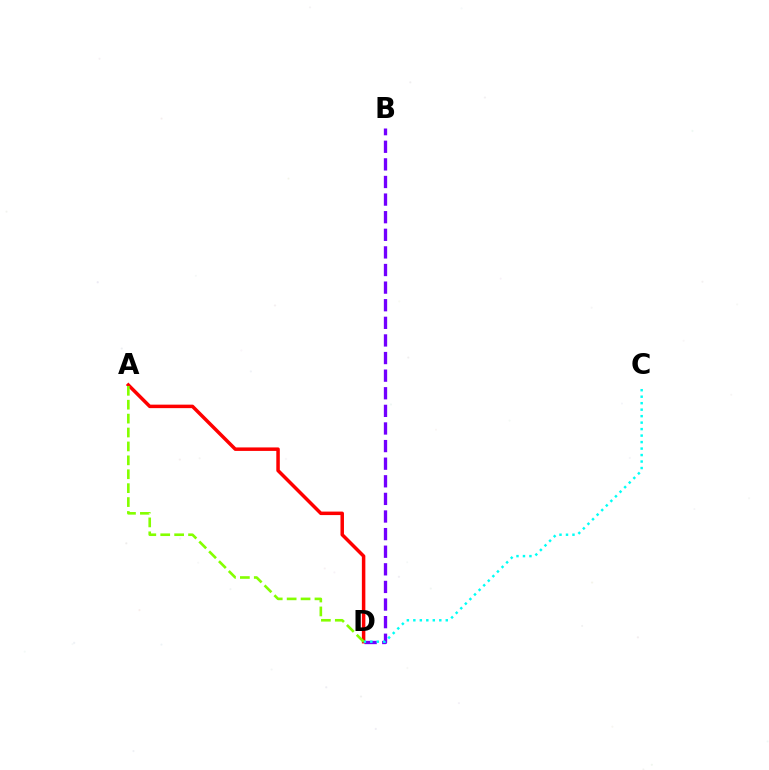{('B', 'D'): [{'color': '#7200ff', 'line_style': 'dashed', 'thickness': 2.39}], ('A', 'D'): [{'color': '#ff0000', 'line_style': 'solid', 'thickness': 2.51}, {'color': '#84ff00', 'line_style': 'dashed', 'thickness': 1.89}], ('C', 'D'): [{'color': '#00fff6', 'line_style': 'dotted', 'thickness': 1.76}]}